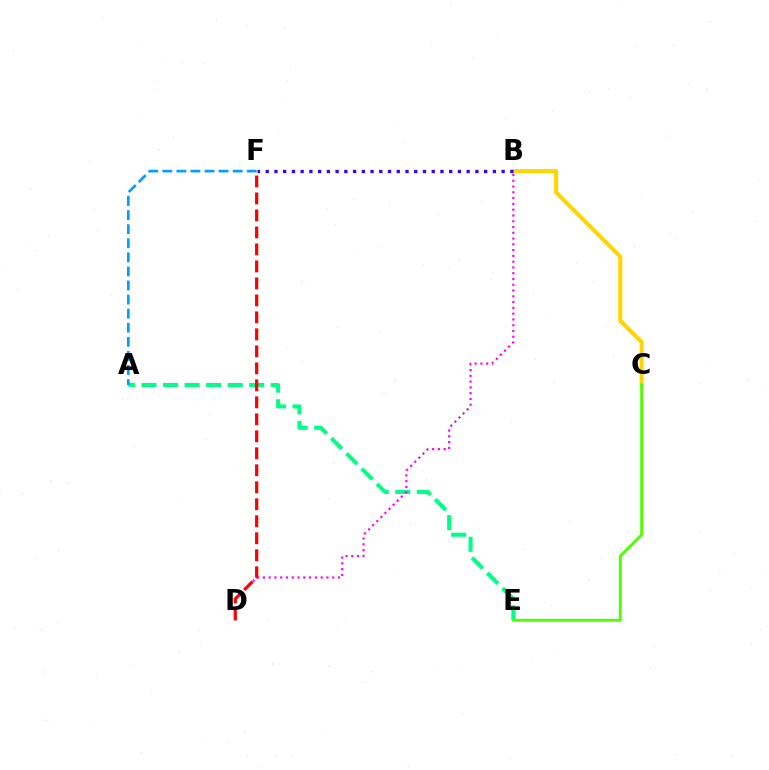{('A', 'E'): [{'color': '#00ff86', 'line_style': 'dashed', 'thickness': 2.93}], ('B', 'C'): [{'color': '#ffd500', 'line_style': 'solid', 'thickness': 2.91}], ('B', 'D'): [{'color': '#ff00ed', 'line_style': 'dotted', 'thickness': 1.57}], ('D', 'F'): [{'color': '#ff0000', 'line_style': 'dashed', 'thickness': 2.31}], ('A', 'F'): [{'color': '#009eff', 'line_style': 'dashed', 'thickness': 1.91}], ('C', 'E'): [{'color': '#4fff00', 'line_style': 'solid', 'thickness': 2.08}], ('B', 'F'): [{'color': '#3700ff', 'line_style': 'dotted', 'thickness': 2.37}]}